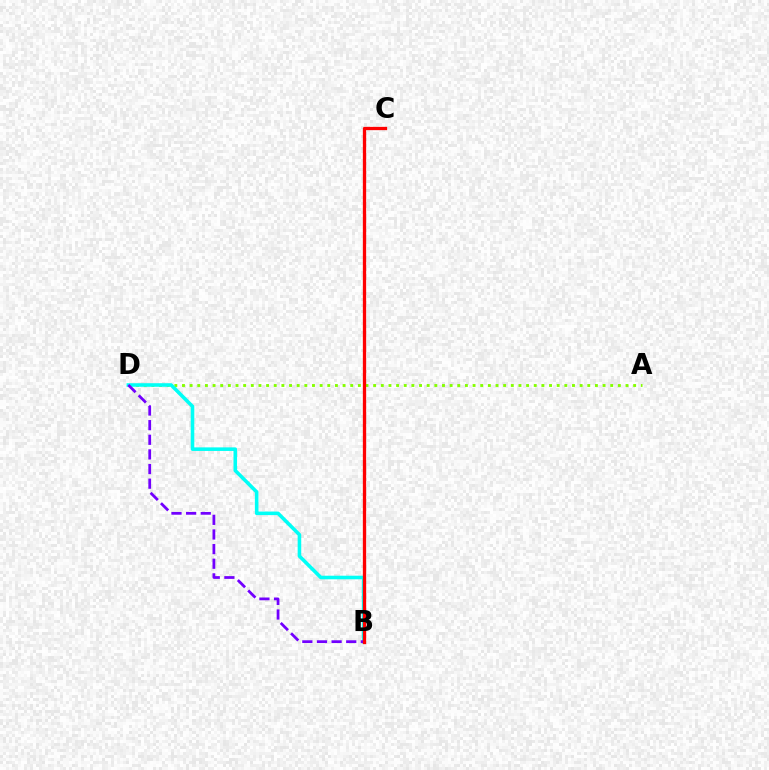{('A', 'D'): [{'color': '#84ff00', 'line_style': 'dotted', 'thickness': 2.08}], ('B', 'D'): [{'color': '#00fff6', 'line_style': 'solid', 'thickness': 2.57}, {'color': '#7200ff', 'line_style': 'dashed', 'thickness': 1.99}], ('B', 'C'): [{'color': '#ff0000', 'line_style': 'solid', 'thickness': 2.37}]}